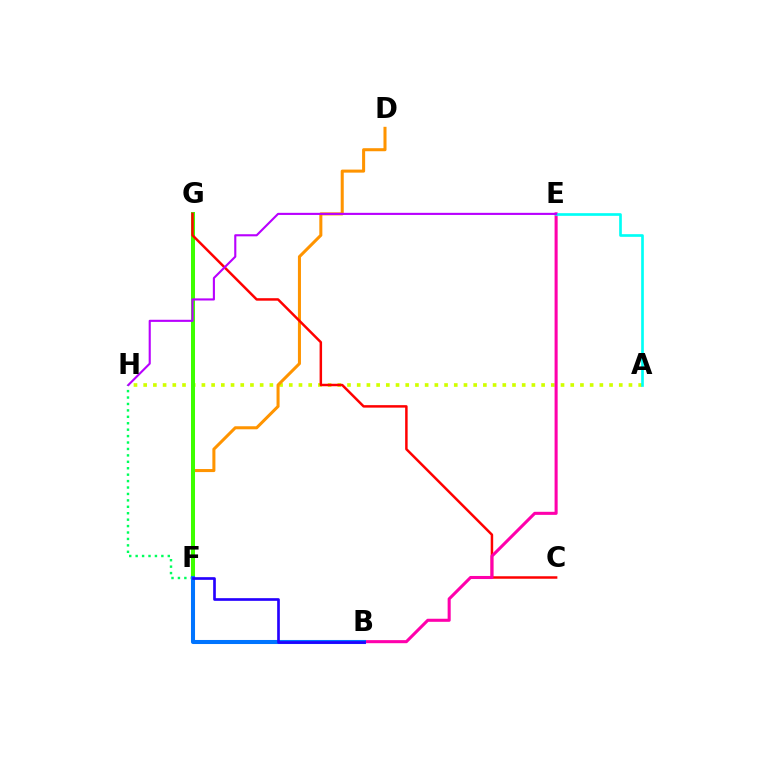{('A', 'H'): [{'color': '#d1ff00', 'line_style': 'dotted', 'thickness': 2.64}], ('D', 'F'): [{'color': '#ff9400', 'line_style': 'solid', 'thickness': 2.19}], ('F', 'H'): [{'color': '#00ff5c', 'line_style': 'dotted', 'thickness': 1.75}], ('F', 'G'): [{'color': '#3dff00', 'line_style': 'solid', 'thickness': 2.89}], ('C', 'G'): [{'color': '#ff0000', 'line_style': 'solid', 'thickness': 1.79}], ('B', 'E'): [{'color': '#ff00ac', 'line_style': 'solid', 'thickness': 2.21}], ('B', 'F'): [{'color': '#0074ff', 'line_style': 'solid', 'thickness': 2.92}, {'color': '#2500ff', 'line_style': 'solid', 'thickness': 1.92}], ('A', 'E'): [{'color': '#00fff6', 'line_style': 'solid', 'thickness': 1.92}], ('E', 'H'): [{'color': '#b900ff', 'line_style': 'solid', 'thickness': 1.52}]}